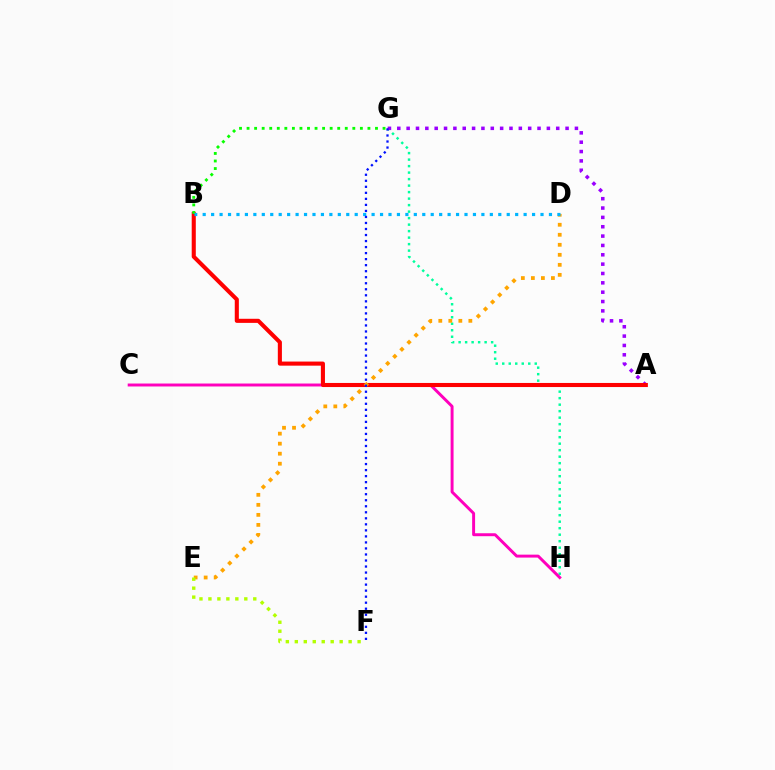{('G', 'H'): [{'color': '#00ff9d', 'line_style': 'dotted', 'thickness': 1.77}], ('A', 'G'): [{'color': '#9b00ff', 'line_style': 'dotted', 'thickness': 2.54}], ('C', 'H'): [{'color': '#ff00bd', 'line_style': 'solid', 'thickness': 2.12}], ('A', 'B'): [{'color': '#ff0000', 'line_style': 'solid', 'thickness': 2.94}], ('D', 'E'): [{'color': '#ffa500', 'line_style': 'dotted', 'thickness': 2.72}], ('E', 'F'): [{'color': '#b3ff00', 'line_style': 'dotted', 'thickness': 2.44}], ('B', 'G'): [{'color': '#08ff00', 'line_style': 'dotted', 'thickness': 2.05}], ('B', 'D'): [{'color': '#00b5ff', 'line_style': 'dotted', 'thickness': 2.29}], ('F', 'G'): [{'color': '#0010ff', 'line_style': 'dotted', 'thickness': 1.64}]}